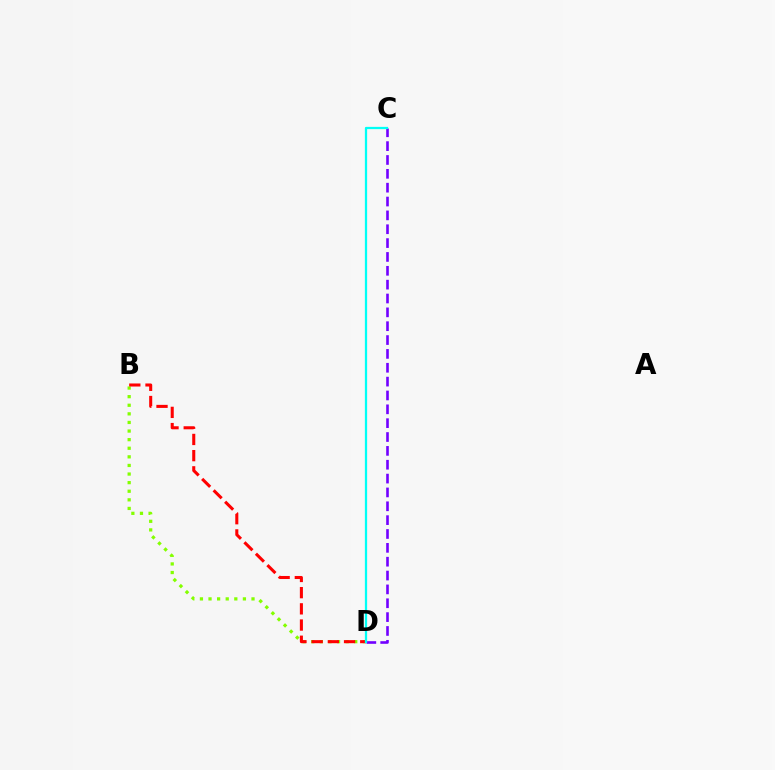{('B', 'D'): [{'color': '#84ff00', 'line_style': 'dotted', 'thickness': 2.34}, {'color': '#ff0000', 'line_style': 'dashed', 'thickness': 2.2}], ('C', 'D'): [{'color': '#7200ff', 'line_style': 'dashed', 'thickness': 1.88}, {'color': '#00fff6', 'line_style': 'solid', 'thickness': 1.63}]}